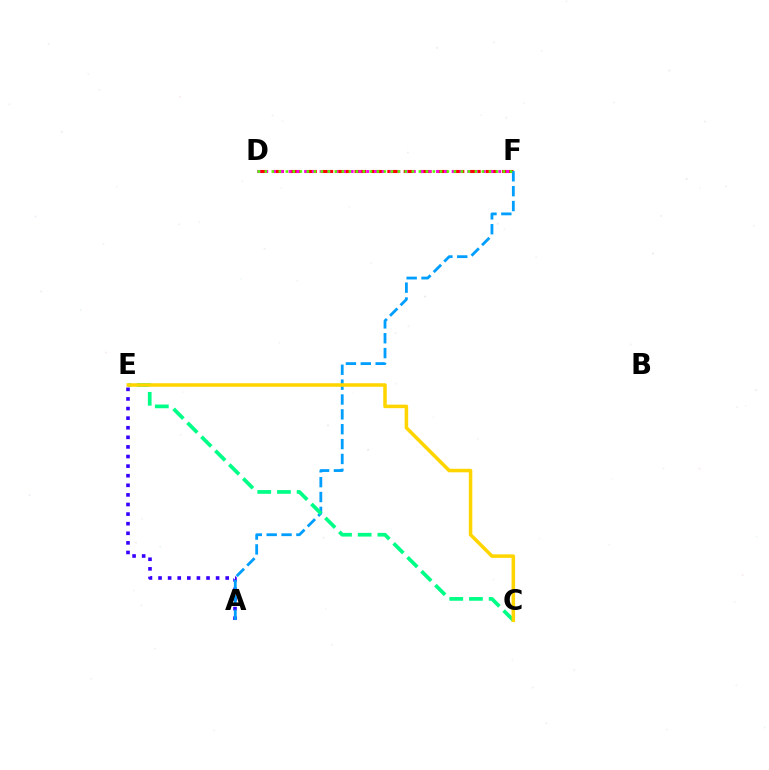{('D', 'F'): [{'color': '#ff0000', 'line_style': 'dashed', 'thickness': 2.23}, {'color': '#ff00ed', 'line_style': 'dotted', 'thickness': 2.11}, {'color': '#4fff00', 'line_style': 'dotted', 'thickness': 1.9}], ('A', 'E'): [{'color': '#3700ff', 'line_style': 'dotted', 'thickness': 2.61}], ('A', 'F'): [{'color': '#009eff', 'line_style': 'dashed', 'thickness': 2.02}], ('C', 'E'): [{'color': '#00ff86', 'line_style': 'dashed', 'thickness': 2.68}, {'color': '#ffd500', 'line_style': 'solid', 'thickness': 2.54}]}